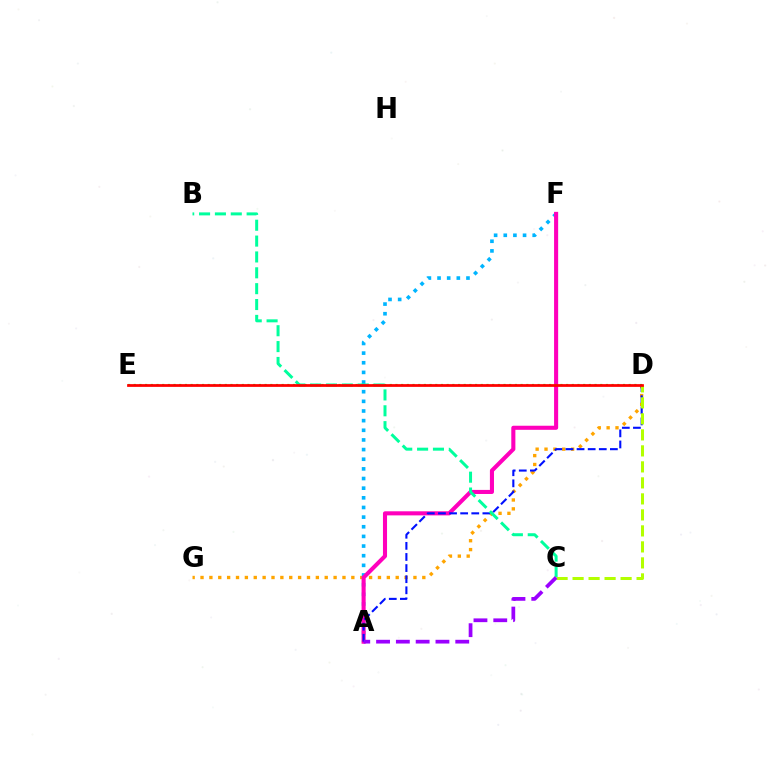{('D', 'G'): [{'color': '#ffa500', 'line_style': 'dotted', 'thickness': 2.41}], ('A', 'F'): [{'color': '#00b5ff', 'line_style': 'dotted', 'thickness': 2.62}, {'color': '#ff00bd', 'line_style': 'solid', 'thickness': 2.94}], ('A', 'D'): [{'color': '#0010ff', 'line_style': 'dashed', 'thickness': 1.51}], ('D', 'E'): [{'color': '#08ff00', 'line_style': 'dotted', 'thickness': 1.55}, {'color': '#ff0000', 'line_style': 'solid', 'thickness': 1.98}], ('B', 'C'): [{'color': '#00ff9d', 'line_style': 'dashed', 'thickness': 2.15}], ('C', 'D'): [{'color': '#b3ff00', 'line_style': 'dashed', 'thickness': 2.17}], ('A', 'C'): [{'color': '#9b00ff', 'line_style': 'dashed', 'thickness': 2.69}]}